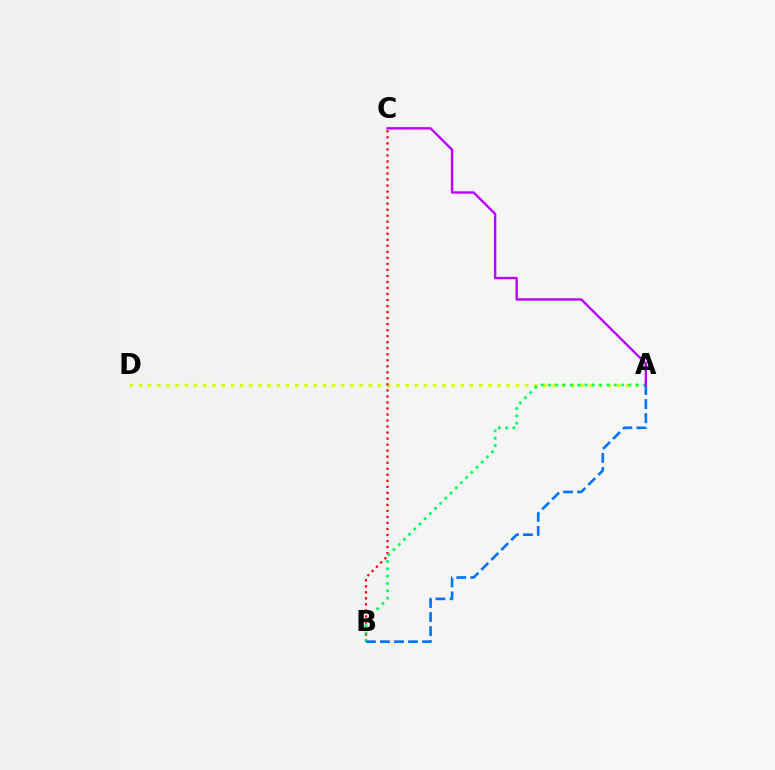{('A', 'D'): [{'color': '#d1ff00', 'line_style': 'dotted', 'thickness': 2.5}], ('B', 'C'): [{'color': '#ff0000', 'line_style': 'dotted', 'thickness': 1.64}], ('A', 'B'): [{'color': '#00ff5c', 'line_style': 'dotted', 'thickness': 1.99}, {'color': '#0074ff', 'line_style': 'dashed', 'thickness': 1.91}], ('A', 'C'): [{'color': '#b900ff', 'line_style': 'solid', 'thickness': 1.71}]}